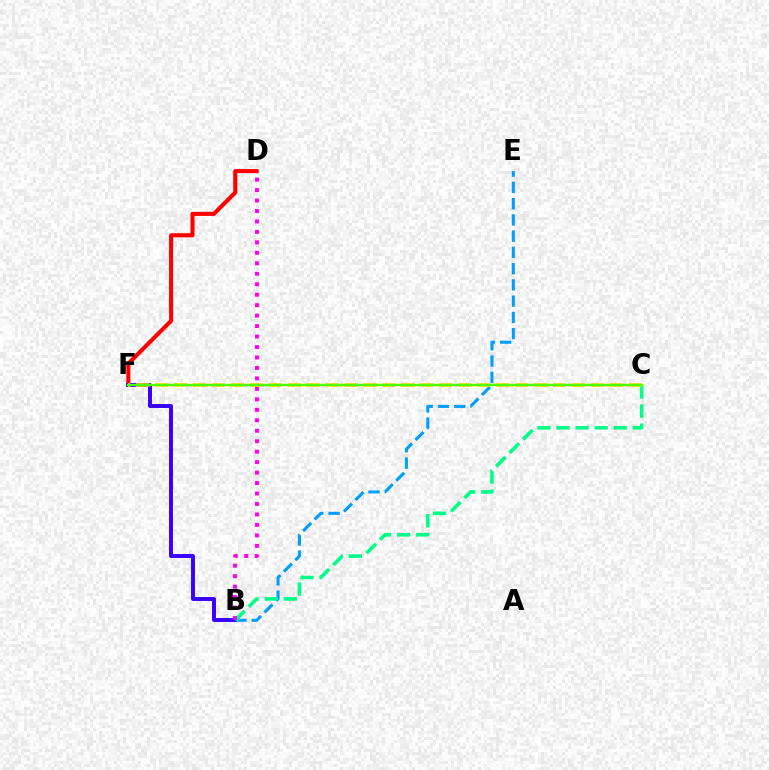{('B', 'E'): [{'color': '#009eff', 'line_style': 'dashed', 'thickness': 2.21}], ('D', 'F'): [{'color': '#ff0000', 'line_style': 'solid', 'thickness': 2.94}], ('B', 'F'): [{'color': '#3700ff', 'line_style': 'solid', 'thickness': 2.84}], ('B', 'C'): [{'color': '#00ff86', 'line_style': 'dashed', 'thickness': 2.59}], ('C', 'F'): [{'color': '#ffd500', 'line_style': 'dashed', 'thickness': 2.57}, {'color': '#4fff00', 'line_style': 'solid', 'thickness': 1.72}], ('B', 'D'): [{'color': '#ff00ed', 'line_style': 'dotted', 'thickness': 2.84}]}